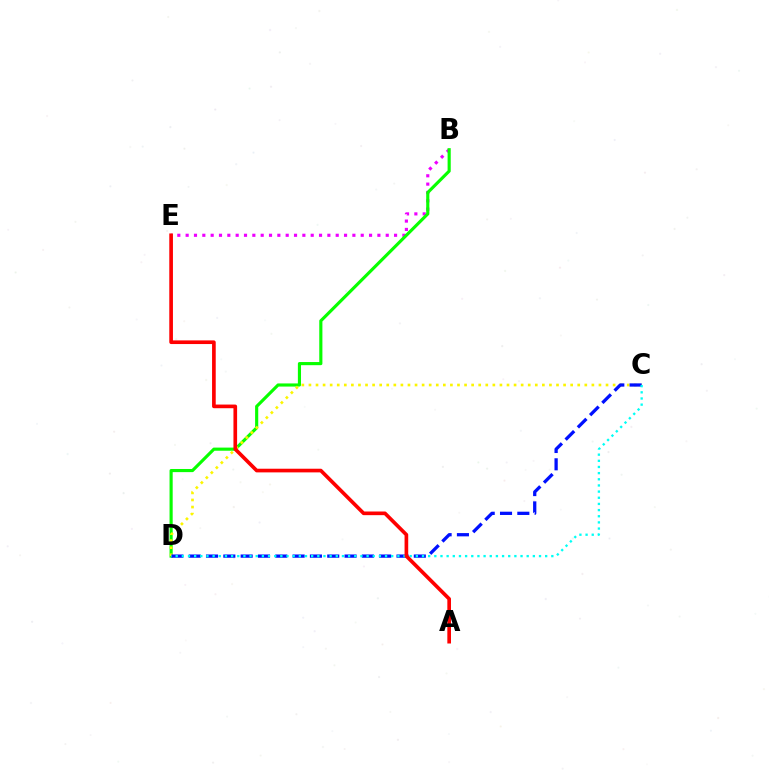{('B', 'E'): [{'color': '#ee00ff', 'line_style': 'dotted', 'thickness': 2.27}], ('B', 'D'): [{'color': '#08ff00', 'line_style': 'solid', 'thickness': 2.26}], ('C', 'D'): [{'color': '#fcf500', 'line_style': 'dotted', 'thickness': 1.92}, {'color': '#0010ff', 'line_style': 'dashed', 'thickness': 2.35}, {'color': '#00fff6', 'line_style': 'dotted', 'thickness': 1.67}], ('A', 'E'): [{'color': '#ff0000', 'line_style': 'solid', 'thickness': 2.63}]}